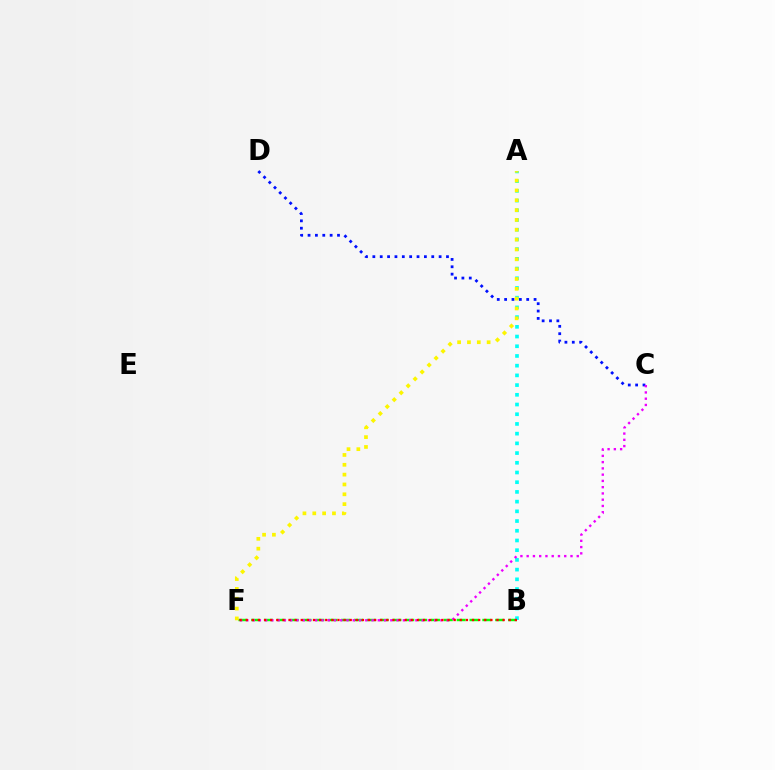{('B', 'F'): [{'color': '#08ff00', 'line_style': 'dashed', 'thickness': 1.74}, {'color': '#ff0000', 'line_style': 'dotted', 'thickness': 1.66}], ('C', 'D'): [{'color': '#0010ff', 'line_style': 'dotted', 'thickness': 2.0}], ('A', 'B'): [{'color': '#00fff6', 'line_style': 'dotted', 'thickness': 2.64}], ('A', 'F'): [{'color': '#fcf500', 'line_style': 'dotted', 'thickness': 2.67}], ('C', 'F'): [{'color': '#ee00ff', 'line_style': 'dotted', 'thickness': 1.7}]}